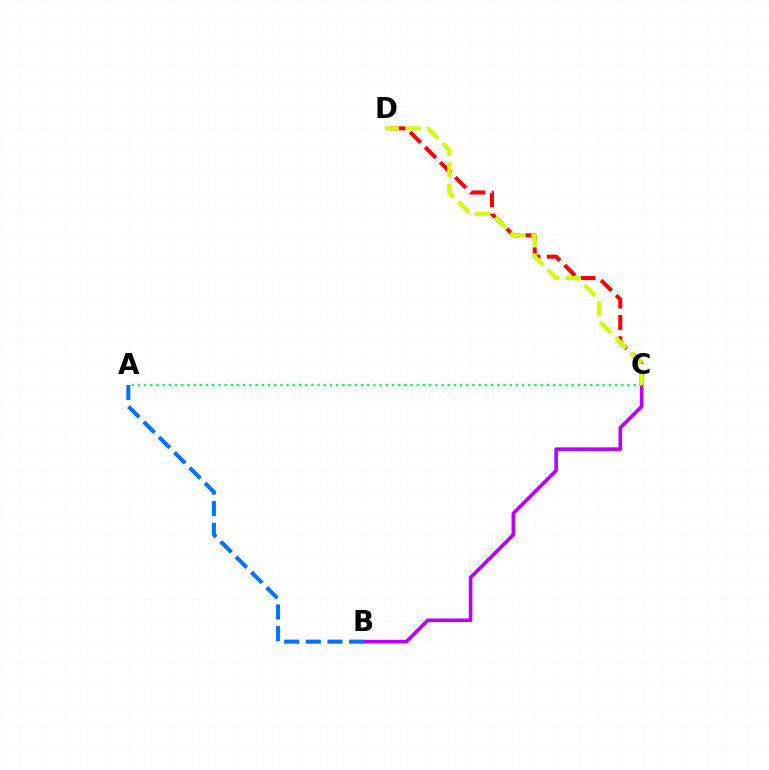{('C', 'D'): [{'color': '#ff0000', 'line_style': 'dashed', 'thickness': 2.9}, {'color': '#d1ff00', 'line_style': 'dashed', 'thickness': 2.94}], ('B', 'C'): [{'color': '#b900ff', 'line_style': 'solid', 'thickness': 2.6}], ('A', 'C'): [{'color': '#00ff5c', 'line_style': 'dotted', 'thickness': 1.68}], ('A', 'B'): [{'color': '#0074ff', 'line_style': 'dashed', 'thickness': 2.94}]}